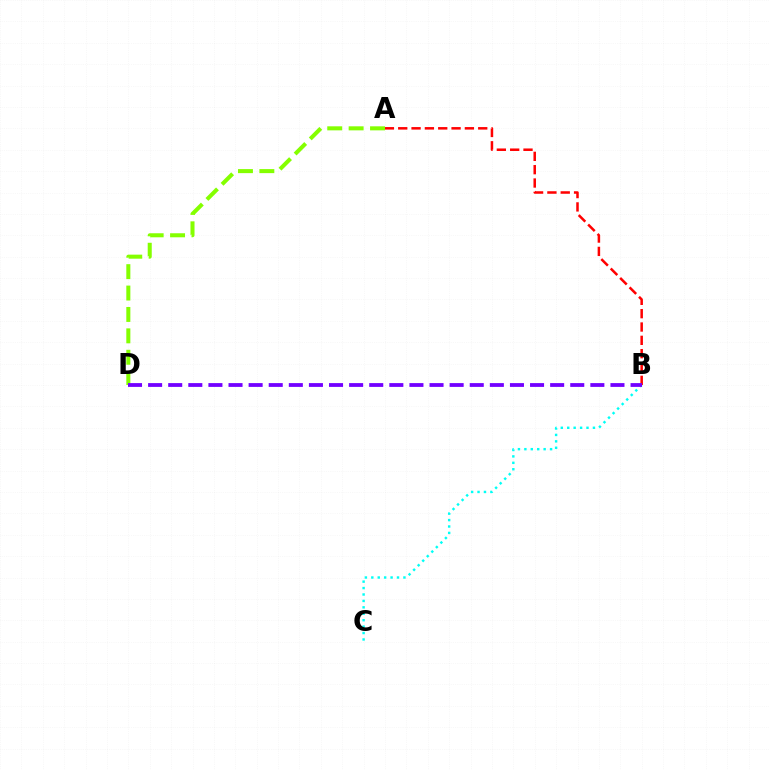{('B', 'C'): [{'color': '#00fff6', 'line_style': 'dotted', 'thickness': 1.75}], ('A', 'D'): [{'color': '#84ff00', 'line_style': 'dashed', 'thickness': 2.91}], ('A', 'B'): [{'color': '#ff0000', 'line_style': 'dashed', 'thickness': 1.81}], ('B', 'D'): [{'color': '#7200ff', 'line_style': 'dashed', 'thickness': 2.73}]}